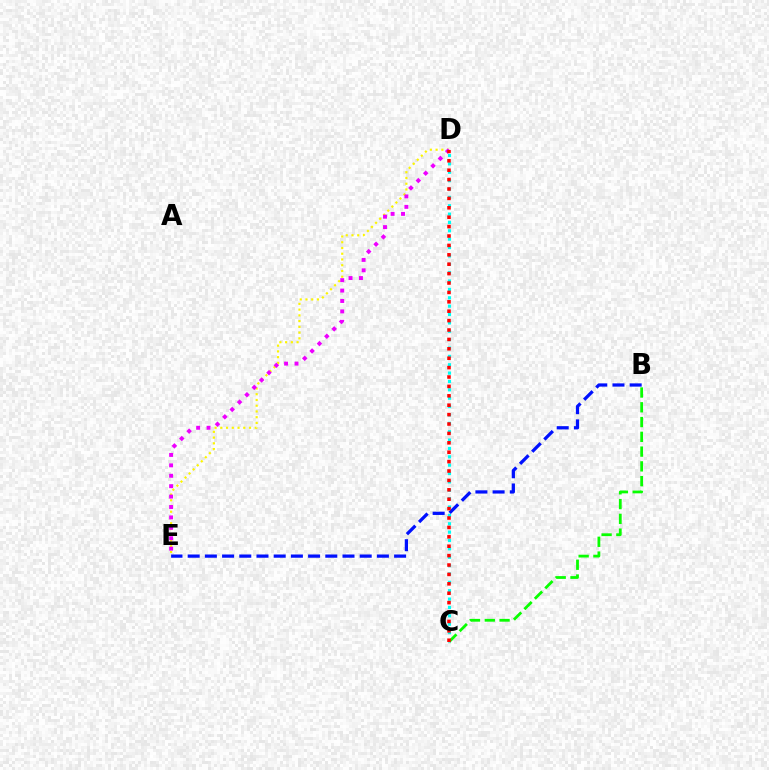{('C', 'D'): [{'color': '#00fff6', 'line_style': 'dotted', 'thickness': 2.27}, {'color': '#ff0000', 'line_style': 'dotted', 'thickness': 2.55}], ('B', 'E'): [{'color': '#0010ff', 'line_style': 'dashed', 'thickness': 2.34}], ('D', 'E'): [{'color': '#fcf500', 'line_style': 'dotted', 'thickness': 1.56}, {'color': '#ee00ff', 'line_style': 'dotted', 'thickness': 2.83}], ('B', 'C'): [{'color': '#08ff00', 'line_style': 'dashed', 'thickness': 2.01}]}